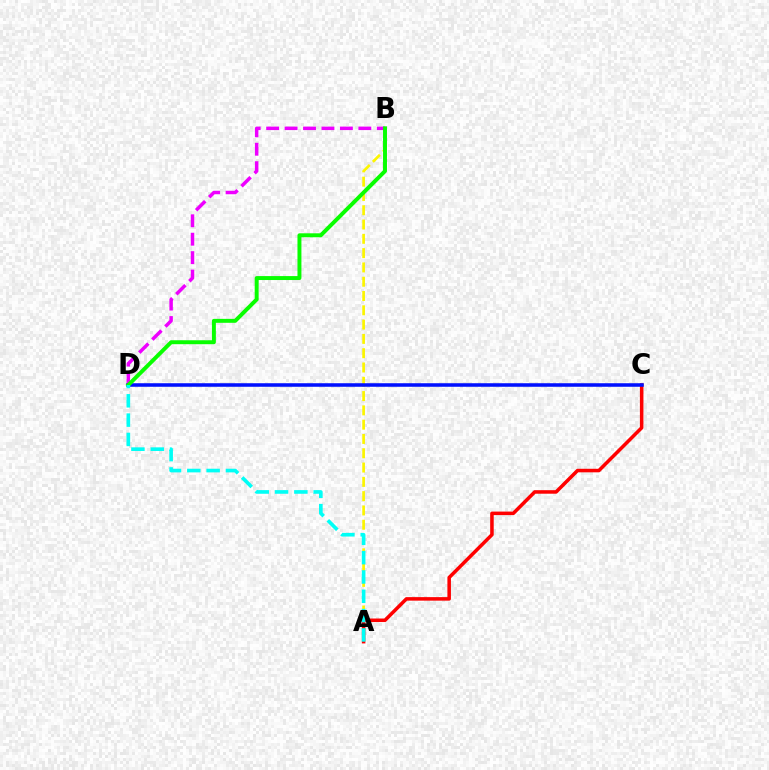{('B', 'D'): [{'color': '#ee00ff', 'line_style': 'dashed', 'thickness': 2.5}, {'color': '#08ff00', 'line_style': 'solid', 'thickness': 2.84}], ('A', 'B'): [{'color': '#fcf500', 'line_style': 'dashed', 'thickness': 1.94}], ('A', 'C'): [{'color': '#ff0000', 'line_style': 'solid', 'thickness': 2.54}], ('C', 'D'): [{'color': '#0010ff', 'line_style': 'solid', 'thickness': 2.55}], ('A', 'D'): [{'color': '#00fff6', 'line_style': 'dashed', 'thickness': 2.62}]}